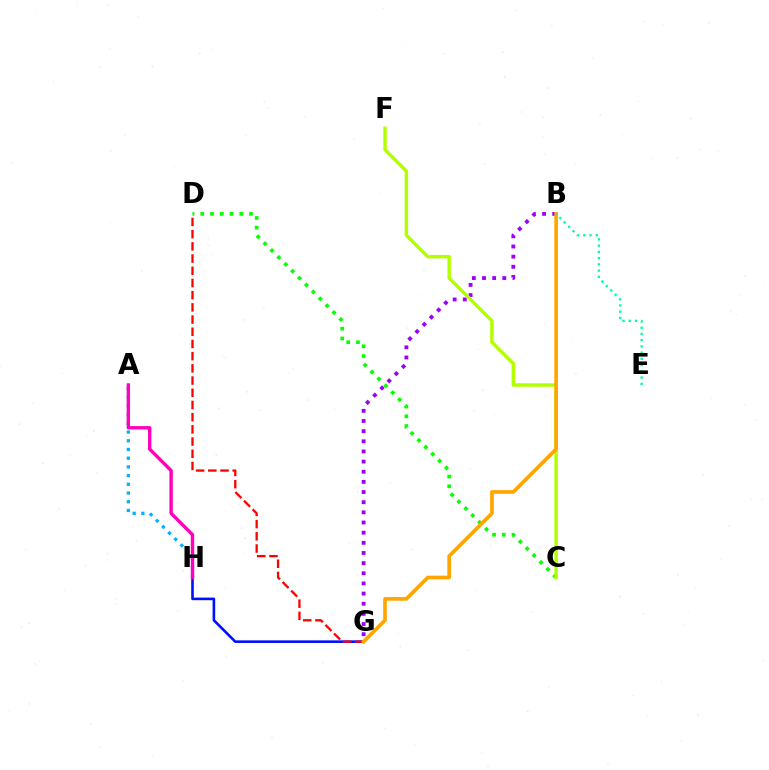{('C', 'D'): [{'color': '#08ff00', 'line_style': 'dotted', 'thickness': 2.65}], ('B', 'G'): [{'color': '#9b00ff', 'line_style': 'dotted', 'thickness': 2.76}, {'color': '#ffa500', 'line_style': 'solid', 'thickness': 2.63}], ('A', 'H'): [{'color': '#00b5ff', 'line_style': 'dotted', 'thickness': 2.37}, {'color': '#ff00bd', 'line_style': 'solid', 'thickness': 2.44}], ('C', 'F'): [{'color': '#b3ff00', 'line_style': 'solid', 'thickness': 2.48}], ('G', 'H'): [{'color': '#0010ff', 'line_style': 'solid', 'thickness': 1.88}], ('D', 'G'): [{'color': '#ff0000', 'line_style': 'dashed', 'thickness': 1.66}], ('B', 'E'): [{'color': '#00ff9d', 'line_style': 'dotted', 'thickness': 1.69}]}